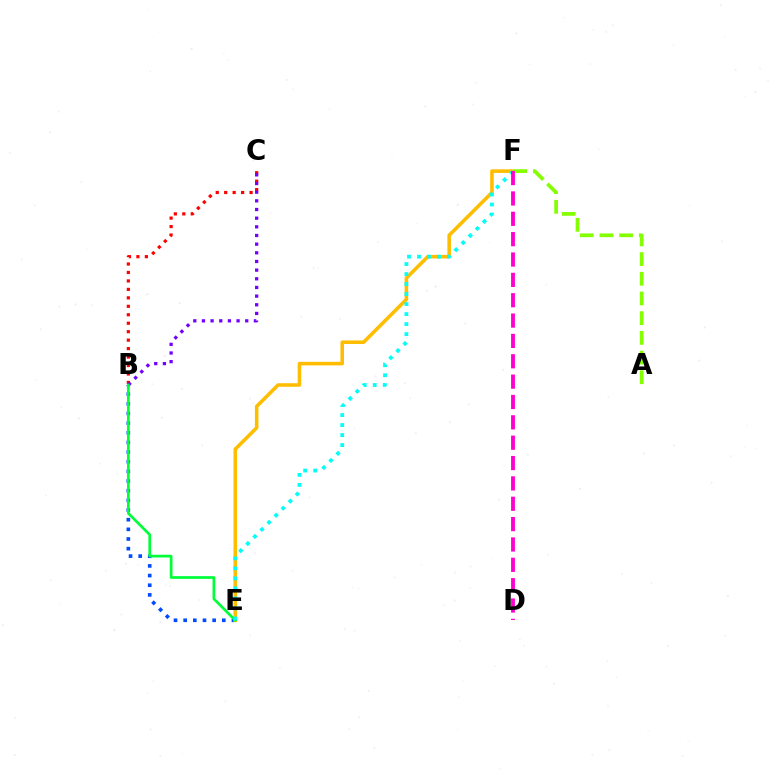{('B', 'C'): [{'color': '#ff0000', 'line_style': 'dotted', 'thickness': 2.3}, {'color': '#7200ff', 'line_style': 'dotted', 'thickness': 2.35}], ('B', 'E'): [{'color': '#004bff', 'line_style': 'dotted', 'thickness': 2.62}, {'color': '#00ff39', 'line_style': 'solid', 'thickness': 1.96}], ('E', 'F'): [{'color': '#ffbd00', 'line_style': 'solid', 'thickness': 2.57}, {'color': '#00fff6', 'line_style': 'dotted', 'thickness': 2.72}], ('A', 'F'): [{'color': '#84ff00', 'line_style': 'dashed', 'thickness': 2.68}], ('D', 'F'): [{'color': '#ff00cf', 'line_style': 'dashed', 'thickness': 2.76}]}